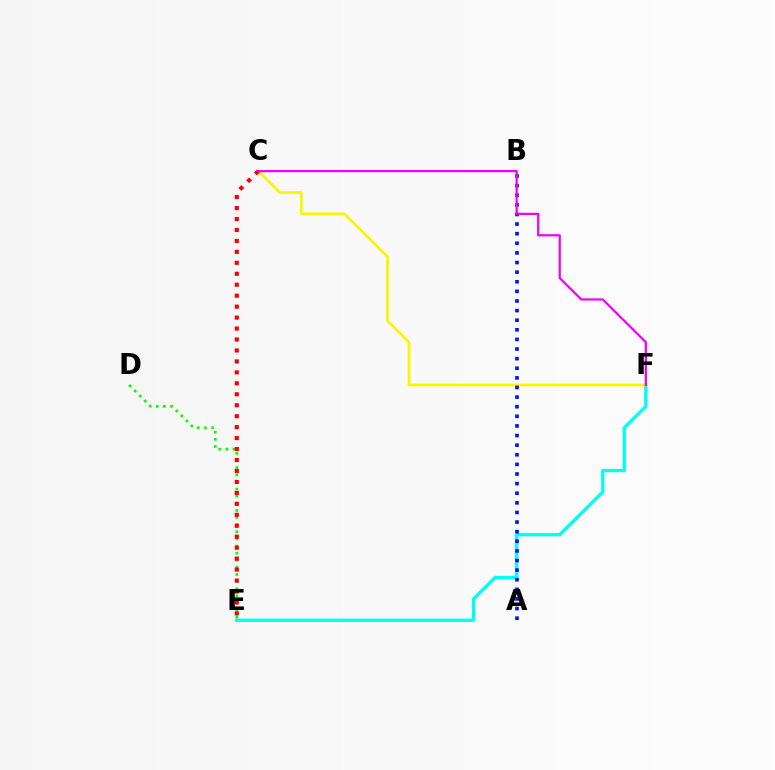{('E', 'F'): [{'color': '#00fff6', 'line_style': 'solid', 'thickness': 2.39}], ('C', 'F'): [{'color': '#fcf500', 'line_style': 'solid', 'thickness': 1.94}, {'color': '#ee00ff', 'line_style': 'solid', 'thickness': 1.6}], ('D', 'E'): [{'color': '#08ff00', 'line_style': 'dotted', 'thickness': 1.94}], ('C', 'E'): [{'color': '#ff0000', 'line_style': 'dotted', 'thickness': 2.98}], ('A', 'B'): [{'color': '#0010ff', 'line_style': 'dotted', 'thickness': 2.61}]}